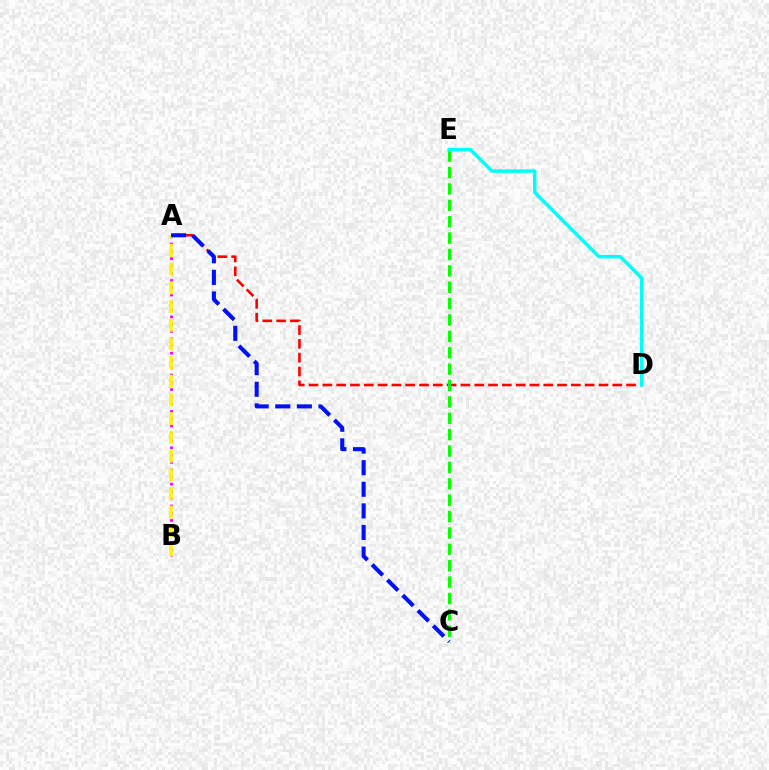{('A', 'B'): [{'color': '#ee00ff', 'line_style': 'dotted', 'thickness': 1.98}, {'color': '#fcf500', 'line_style': 'dashed', 'thickness': 2.54}], ('A', 'D'): [{'color': '#ff0000', 'line_style': 'dashed', 'thickness': 1.88}], ('C', 'E'): [{'color': '#08ff00', 'line_style': 'dashed', 'thickness': 2.23}], ('D', 'E'): [{'color': '#00fff6', 'line_style': 'solid', 'thickness': 2.5}], ('A', 'C'): [{'color': '#0010ff', 'line_style': 'dashed', 'thickness': 2.93}]}